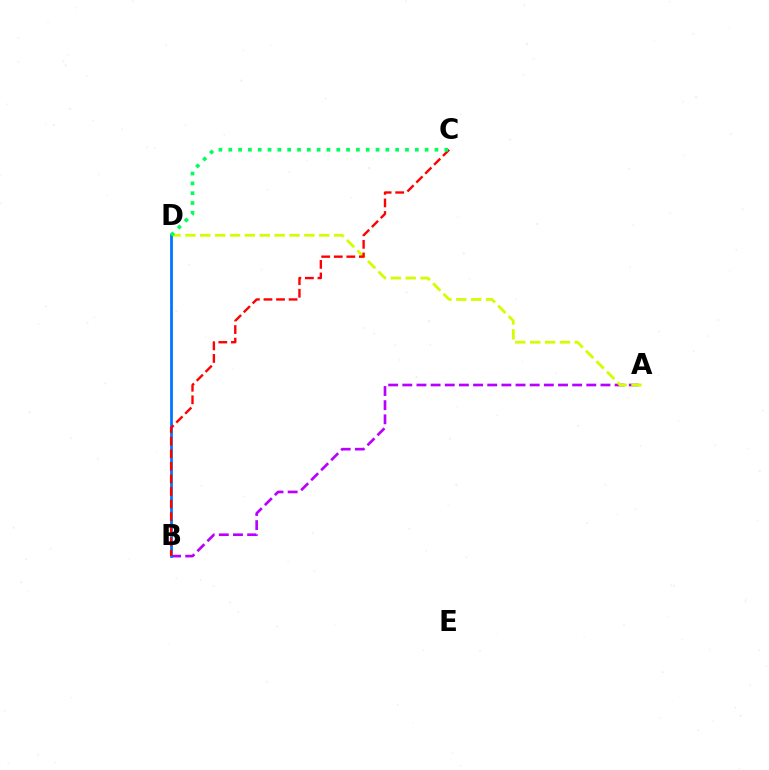{('A', 'B'): [{'color': '#b900ff', 'line_style': 'dashed', 'thickness': 1.92}], ('A', 'D'): [{'color': '#d1ff00', 'line_style': 'dashed', 'thickness': 2.02}], ('B', 'D'): [{'color': '#0074ff', 'line_style': 'solid', 'thickness': 1.98}], ('B', 'C'): [{'color': '#ff0000', 'line_style': 'dashed', 'thickness': 1.71}], ('C', 'D'): [{'color': '#00ff5c', 'line_style': 'dotted', 'thickness': 2.67}]}